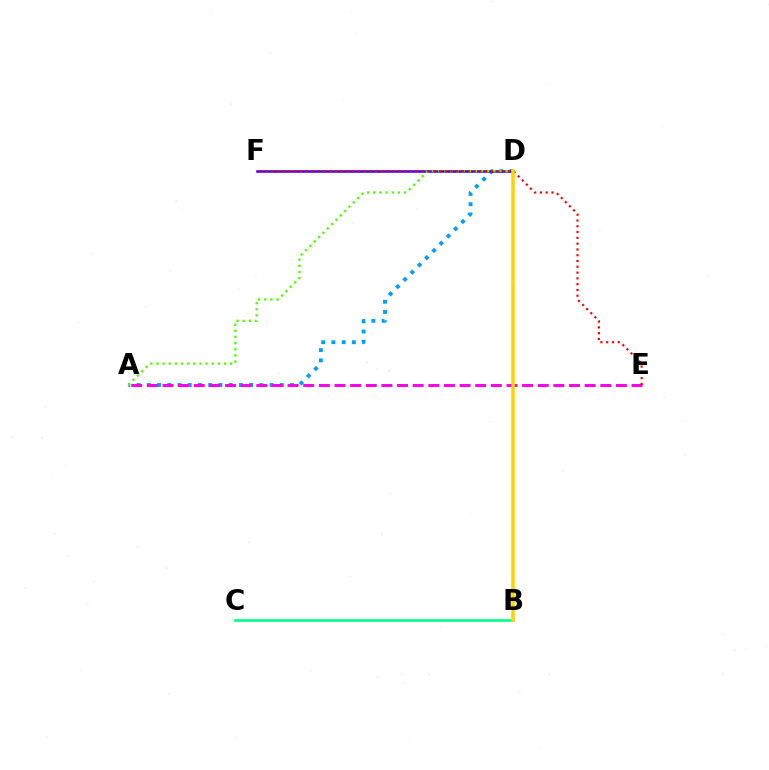{('A', 'D'): [{'color': '#009eff', 'line_style': 'dotted', 'thickness': 2.78}, {'color': '#4fff00', 'line_style': 'dotted', 'thickness': 1.67}], ('D', 'F'): [{'color': '#3700ff', 'line_style': 'solid', 'thickness': 1.82}], ('B', 'C'): [{'color': '#00ff86', 'line_style': 'solid', 'thickness': 1.89}], ('A', 'E'): [{'color': '#ff00ed', 'line_style': 'dashed', 'thickness': 2.12}], ('E', 'F'): [{'color': '#ff0000', 'line_style': 'dotted', 'thickness': 1.57}], ('B', 'D'): [{'color': '#ffd500', 'line_style': 'solid', 'thickness': 2.55}]}